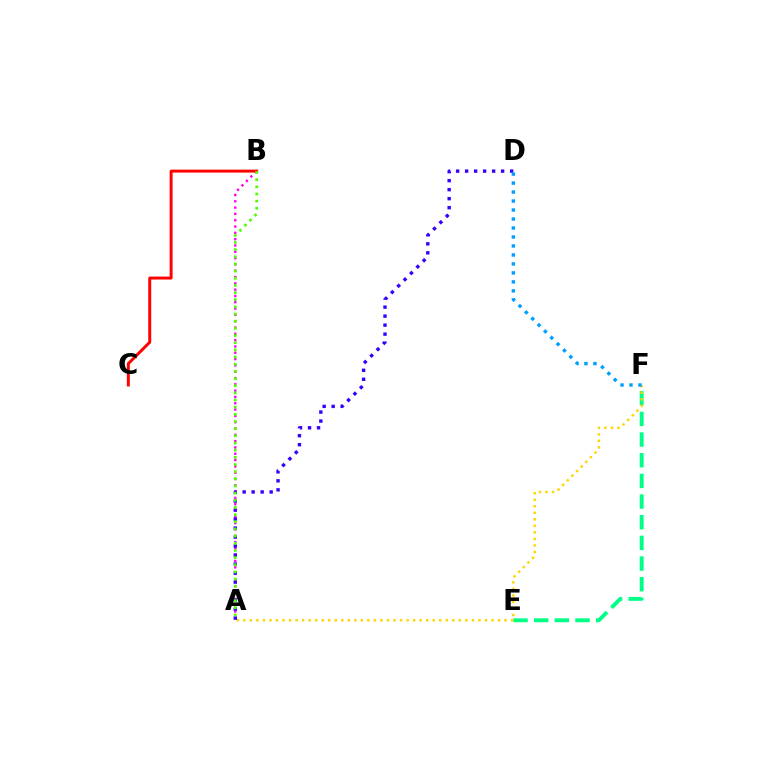{('A', 'B'): [{'color': '#ff00ed', 'line_style': 'dotted', 'thickness': 1.71}, {'color': '#4fff00', 'line_style': 'dotted', 'thickness': 1.95}], ('E', 'F'): [{'color': '#00ff86', 'line_style': 'dashed', 'thickness': 2.81}], ('A', 'F'): [{'color': '#ffd500', 'line_style': 'dotted', 'thickness': 1.77}], ('B', 'C'): [{'color': '#ff0000', 'line_style': 'solid', 'thickness': 2.13}], ('A', 'D'): [{'color': '#3700ff', 'line_style': 'dotted', 'thickness': 2.45}], ('D', 'F'): [{'color': '#009eff', 'line_style': 'dotted', 'thickness': 2.44}]}